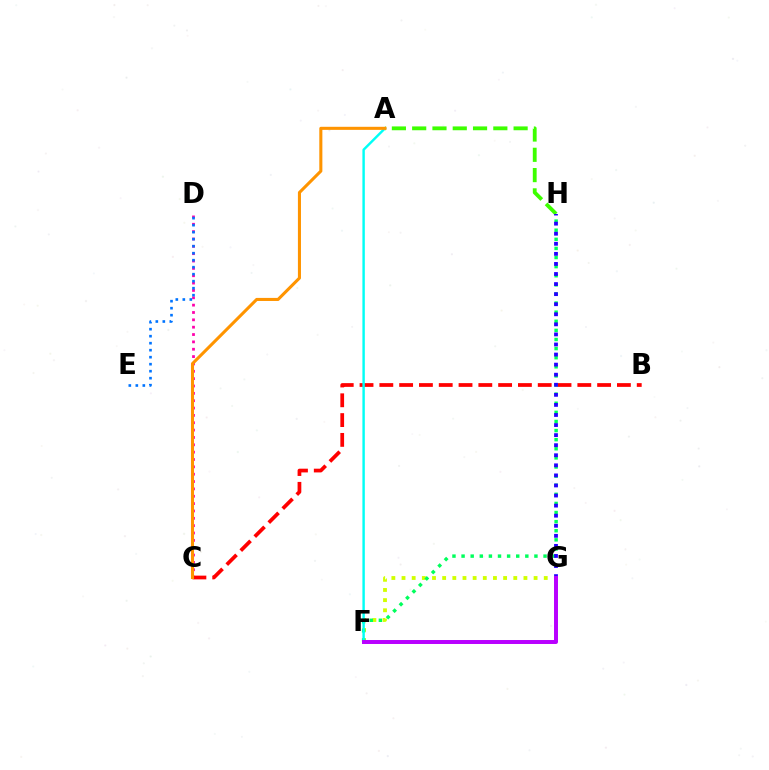{('F', 'G'): [{'color': '#d1ff00', 'line_style': 'dotted', 'thickness': 2.76}, {'color': '#b900ff', 'line_style': 'solid', 'thickness': 2.86}], ('C', 'D'): [{'color': '#ff00ac', 'line_style': 'dotted', 'thickness': 2.0}], ('F', 'H'): [{'color': '#00ff5c', 'line_style': 'dotted', 'thickness': 2.47}], ('B', 'C'): [{'color': '#ff0000', 'line_style': 'dashed', 'thickness': 2.69}], ('A', 'H'): [{'color': '#3dff00', 'line_style': 'dashed', 'thickness': 2.76}], ('A', 'F'): [{'color': '#00fff6', 'line_style': 'solid', 'thickness': 1.75}], ('G', 'H'): [{'color': '#2500ff', 'line_style': 'dotted', 'thickness': 2.74}], ('A', 'C'): [{'color': '#ff9400', 'line_style': 'solid', 'thickness': 2.21}], ('D', 'E'): [{'color': '#0074ff', 'line_style': 'dotted', 'thickness': 1.9}]}